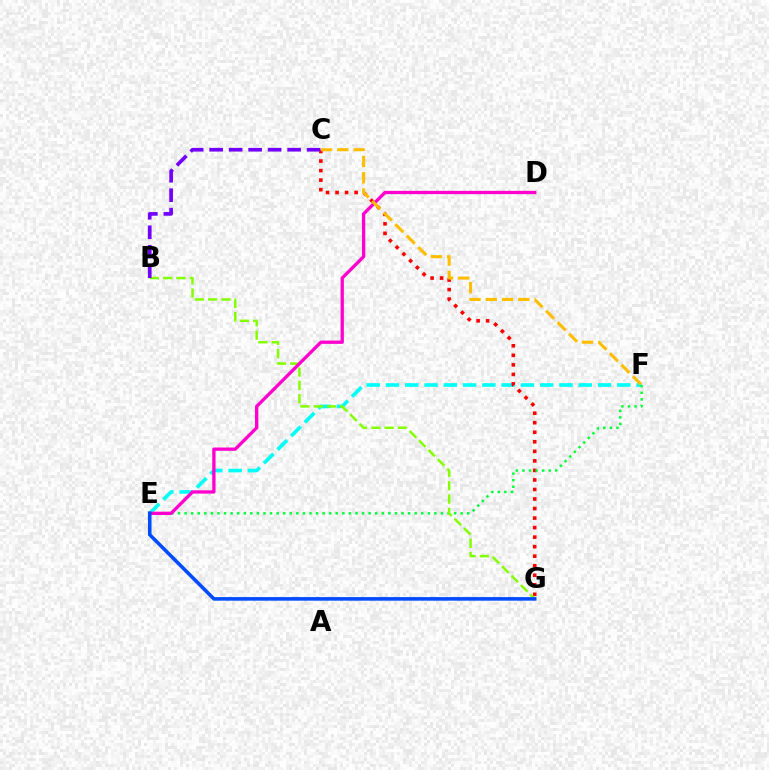{('E', 'F'): [{'color': '#00fff6', 'line_style': 'dashed', 'thickness': 2.62}, {'color': '#00ff39', 'line_style': 'dotted', 'thickness': 1.79}], ('C', 'G'): [{'color': '#ff0000', 'line_style': 'dotted', 'thickness': 2.59}], ('B', 'G'): [{'color': '#84ff00', 'line_style': 'dashed', 'thickness': 1.8}], ('D', 'E'): [{'color': '#ff00cf', 'line_style': 'solid', 'thickness': 2.37}], ('E', 'G'): [{'color': '#004bff', 'line_style': 'solid', 'thickness': 2.58}], ('B', 'C'): [{'color': '#7200ff', 'line_style': 'dashed', 'thickness': 2.65}], ('C', 'F'): [{'color': '#ffbd00', 'line_style': 'dashed', 'thickness': 2.21}]}